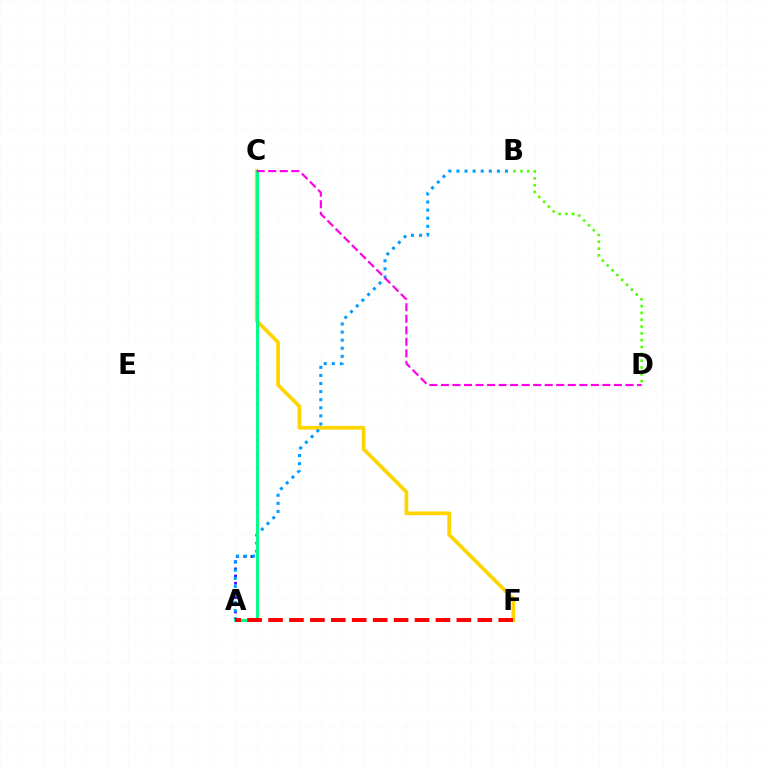{('C', 'F'): [{'color': '#ffd500', 'line_style': 'solid', 'thickness': 2.67}], ('A', 'C'): [{'color': '#3700ff', 'line_style': 'dotted', 'thickness': 1.95}, {'color': '#00ff86', 'line_style': 'solid', 'thickness': 2.11}], ('A', 'B'): [{'color': '#009eff', 'line_style': 'dotted', 'thickness': 2.2}], ('B', 'D'): [{'color': '#4fff00', 'line_style': 'dotted', 'thickness': 1.86}], ('C', 'D'): [{'color': '#ff00ed', 'line_style': 'dashed', 'thickness': 1.57}], ('A', 'F'): [{'color': '#ff0000', 'line_style': 'dashed', 'thickness': 2.84}]}